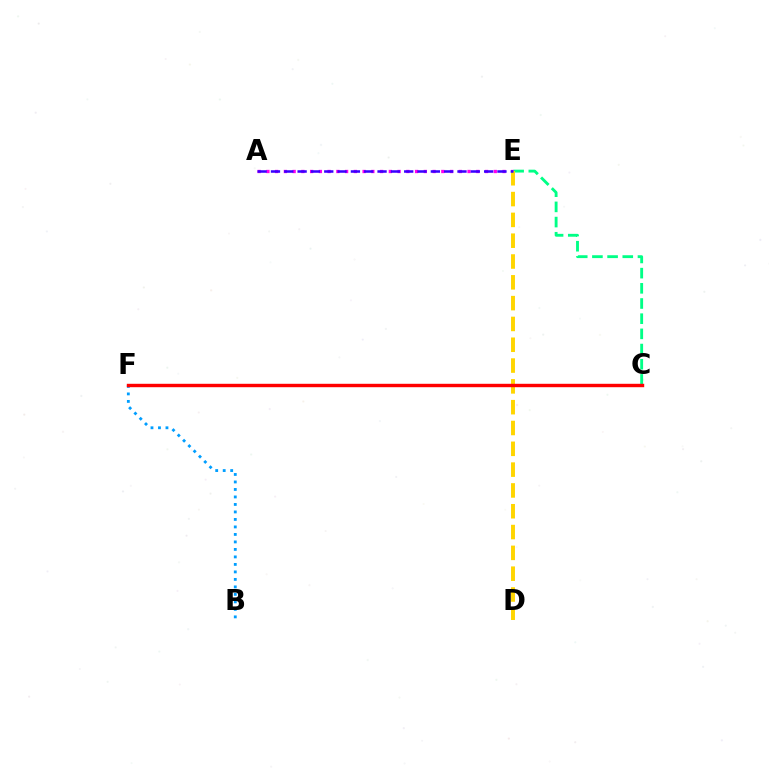{('B', 'F'): [{'color': '#009eff', 'line_style': 'dotted', 'thickness': 2.04}], ('C', 'E'): [{'color': '#00ff86', 'line_style': 'dashed', 'thickness': 2.06}], ('C', 'F'): [{'color': '#4fff00', 'line_style': 'solid', 'thickness': 1.84}, {'color': '#ff0000', 'line_style': 'solid', 'thickness': 2.46}], ('A', 'E'): [{'color': '#ff00ed', 'line_style': 'dotted', 'thickness': 2.38}, {'color': '#3700ff', 'line_style': 'dashed', 'thickness': 1.81}], ('D', 'E'): [{'color': '#ffd500', 'line_style': 'dashed', 'thickness': 2.83}]}